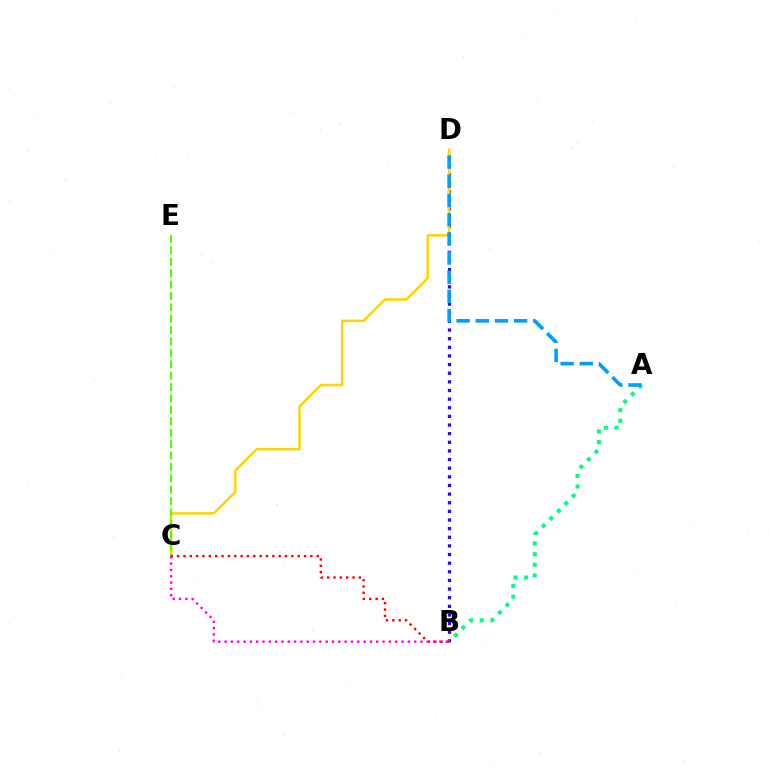{('B', 'D'): [{'color': '#3700ff', 'line_style': 'dotted', 'thickness': 2.35}], ('C', 'D'): [{'color': '#ffd500', 'line_style': 'solid', 'thickness': 1.8}], ('C', 'E'): [{'color': '#4fff00', 'line_style': 'dashed', 'thickness': 1.55}], ('A', 'B'): [{'color': '#00ff86', 'line_style': 'dotted', 'thickness': 2.9}], ('B', 'C'): [{'color': '#ff0000', 'line_style': 'dotted', 'thickness': 1.73}, {'color': '#ff00ed', 'line_style': 'dotted', 'thickness': 1.72}], ('A', 'D'): [{'color': '#009eff', 'line_style': 'dashed', 'thickness': 2.61}]}